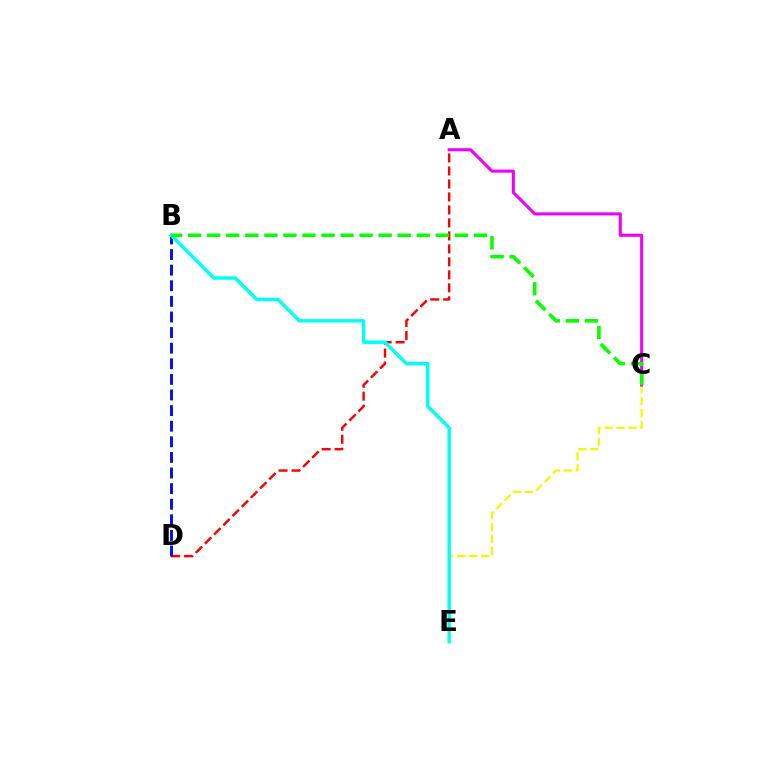{('C', 'E'): [{'color': '#fcf500', 'line_style': 'dashed', 'thickness': 1.62}], ('A', 'C'): [{'color': '#ee00ff', 'line_style': 'solid', 'thickness': 2.21}], ('A', 'D'): [{'color': '#ff0000', 'line_style': 'dashed', 'thickness': 1.76}], ('B', 'D'): [{'color': '#0010ff', 'line_style': 'dashed', 'thickness': 2.12}], ('B', 'E'): [{'color': '#00fff6', 'line_style': 'solid', 'thickness': 2.47}], ('B', 'C'): [{'color': '#08ff00', 'line_style': 'dashed', 'thickness': 2.59}]}